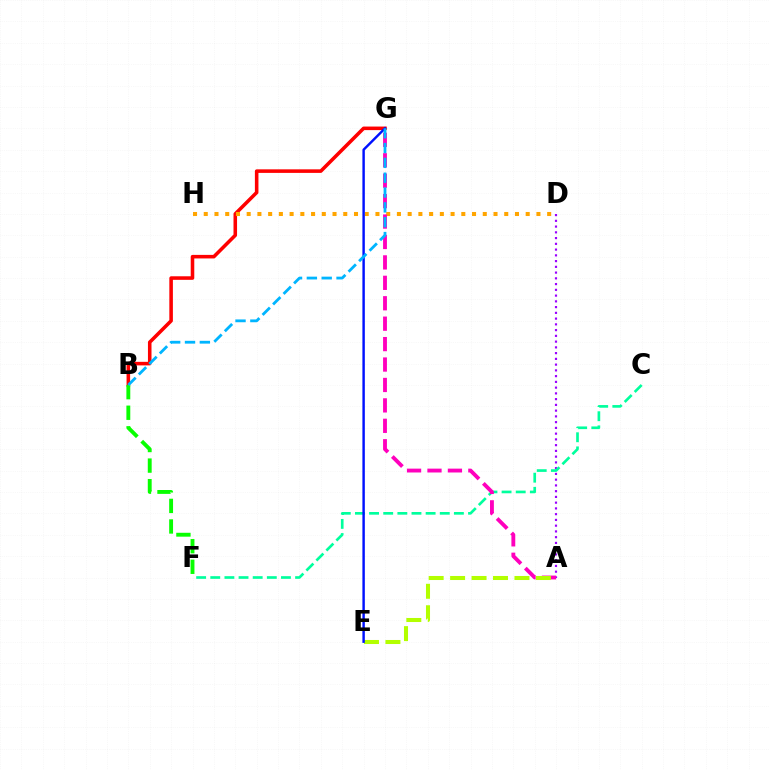{('B', 'G'): [{'color': '#ff0000', 'line_style': 'solid', 'thickness': 2.56}, {'color': '#00b5ff', 'line_style': 'dashed', 'thickness': 2.02}], ('A', 'D'): [{'color': '#9b00ff', 'line_style': 'dotted', 'thickness': 1.56}], ('D', 'H'): [{'color': '#ffa500', 'line_style': 'dotted', 'thickness': 2.92}], ('C', 'F'): [{'color': '#00ff9d', 'line_style': 'dashed', 'thickness': 1.92}], ('A', 'G'): [{'color': '#ff00bd', 'line_style': 'dashed', 'thickness': 2.77}], ('A', 'E'): [{'color': '#b3ff00', 'line_style': 'dashed', 'thickness': 2.91}], ('B', 'F'): [{'color': '#08ff00', 'line_style': 'dashed', 'thickness': 2.79}], ('E', 'G'): [{'color': '#0010ff', 'line_style': 'solid', 'thickness': 1.75}]}